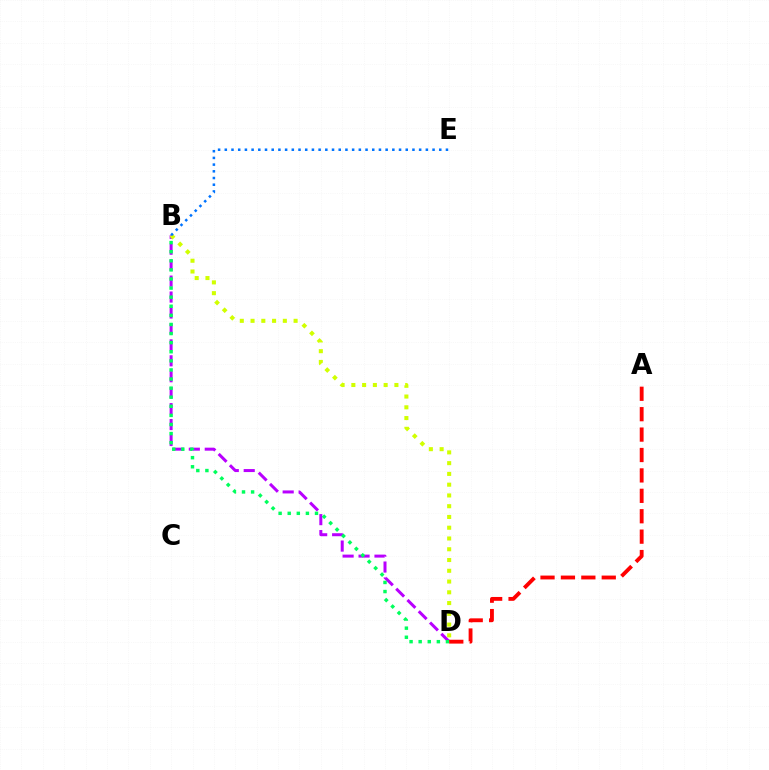{('B', 'D'): [{'color': '#b900ff', 'line_style': 'dashed', 'thickness': 2.17}, {'color': '#00ff5c', 'line_style': 'dotted', 'thickness': 2.47}, {'color': '#d1ff00', 'line_style': 'dotted', 'thickness': 2.92}], ('B', 'E'): [{'color': '#0074ff', 'line_style': 'dotted', 'thickness': 1.82}], ('A', 'D'): [{'color': '#ff0000', 'line_style': 'dashed', 'thickness': 2.77}]}